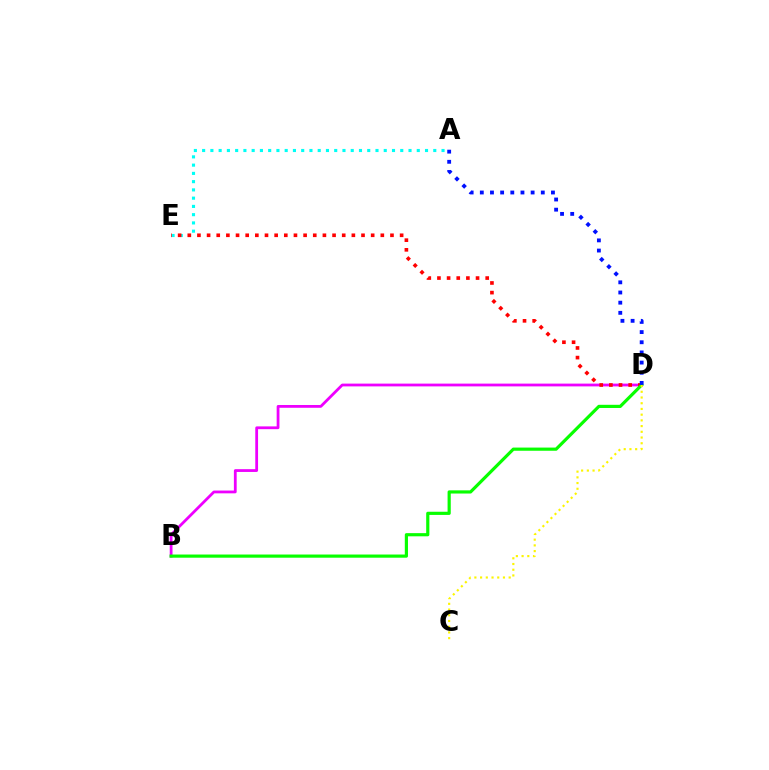{('B', 'D'): [{'color': '#ee00ff', 'line_style': 'solid', 'thickness': 2.01}, {'color': '#08ff00', 'line_style': 'solid', 'thickness': 2.29}], ('A', 'E'): [{'color': '#00fff6', 'line_style': 'dotted', 'thickness': 2.24}], ('D', 'E'): [{'color': '#ff0000', 'line_style': 'dotted', 'thickness': 2.62}], ('C', 'D'): [{'color': '#fcf500', 'line_style': 'dotted', 'thickness': 1.55}], ('A', 'D'): [{'color': '#0010ff', 'line_style': 'dotted', 'thickness': 2.76}]}